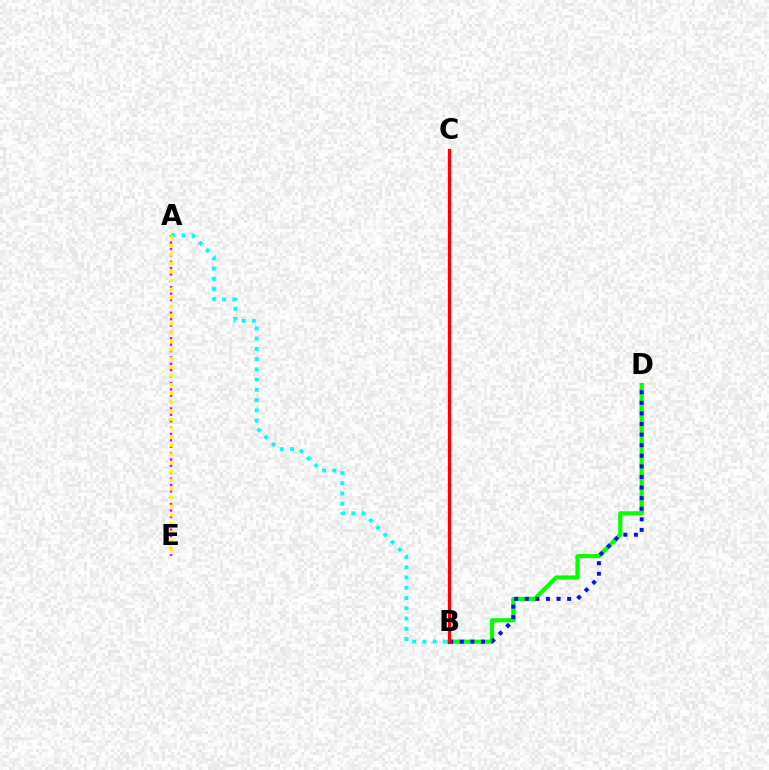{('B', 'D'): [{'color': '#08ff00', 'line_style': 'solid', 'thickness': 2.99}, {'color': '#0010ff', 'line_style': 'dotted', 'thickness': 2.88}], ('A', 'E'): [{'color': '#ee00ff', 'line_style': 'dotted', 'thickness': 1.73}, {'color': '#fcf500', 'line_style': 'dotted', 'thickness': 2.36}], ('B', 'C'): [{'color': '#ff0000', 'line_style': 'solid', 'thickness': 2.34}], ('A', 'B'): [{'color': '#00fff6', 'line_style': 'dotted', 'thickness': 2.79}]}